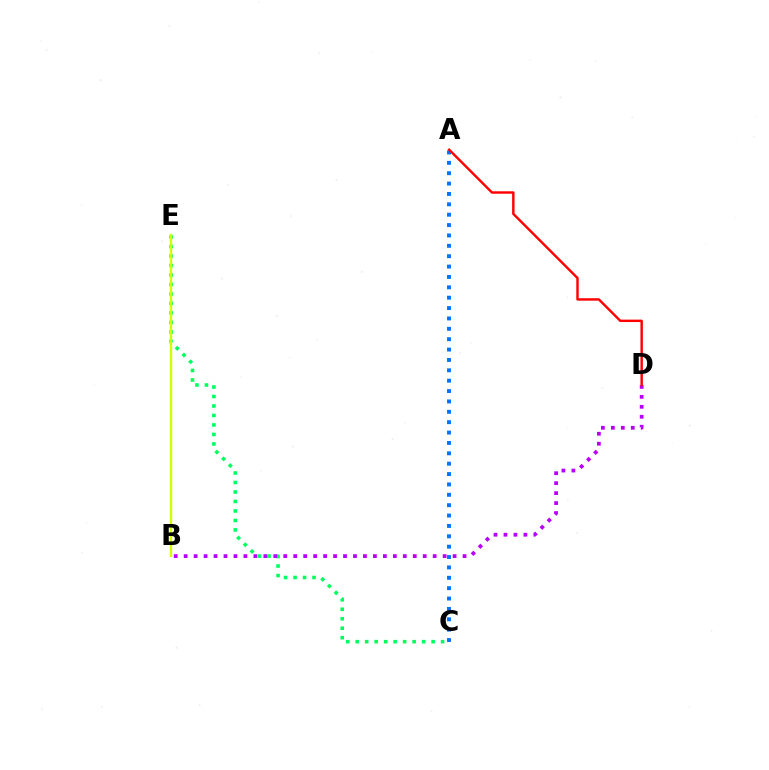{('C', 'E'): [{'color': '#00ff5c', 'line_style': 'dotted', 'thickness': 2.58}], ('B', 'D'): [{'color': '#b900ff', 'line_style': 'dotted', 'thickness': 2.71}], ('B', 'E'): [{'color': '#d1ff00', 'line_style': 'solid', 'thickness': 1.69}], ('A', 'C'): [{'color': '#0074ff', 'line_style': 'dotted', 'thickness': 2.82}], ('A', 'D'): [{'color': '#ff0000', 'line_style': 'solid', 'thickness': 1.75}]}